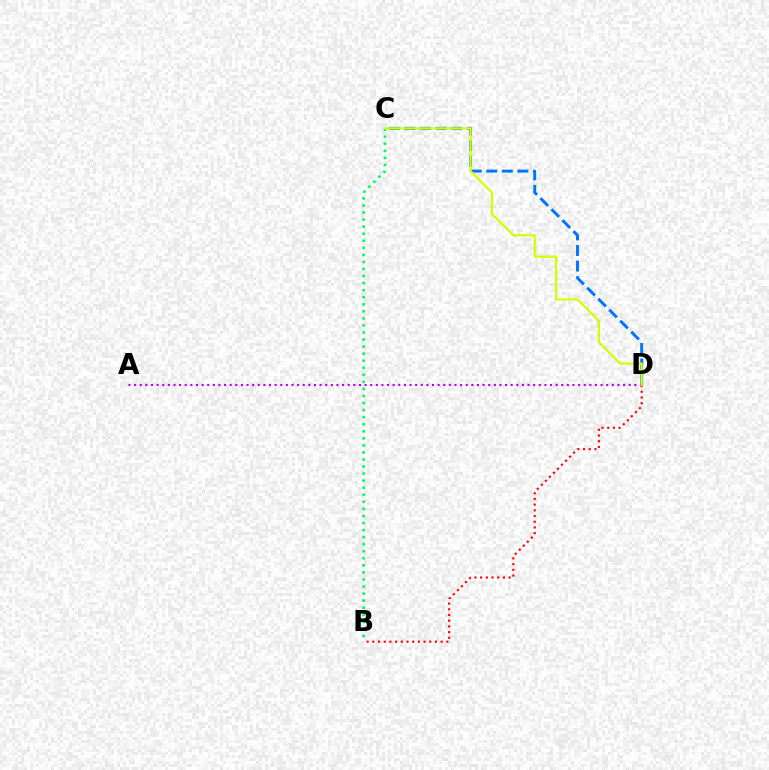{('C', 'D'): [{'color': '#0074ff', 'line_style': 'dashed', 'thickness': 2.11}, {'color': '#d1ff00', 'line_style': 'solid', 'thickness': 1.59}], ('A', 'D'): [{'color': '#b900ff', 'line_style': 'dotted', 'thickness': 1.53}], ('B', 'D'): [{'color': '#ff0000', 'line_style': 'dotted', 'thickness': 1.55}], ('B', 'C'): [{'color': '#00ff5c', 'line_style': 'dotted', 'thickness': 1.92}]}